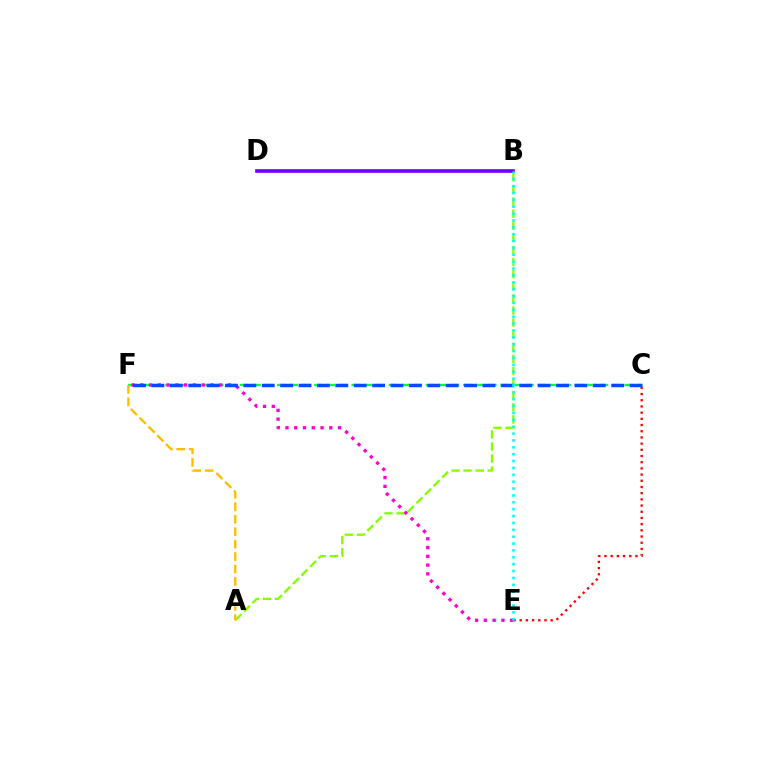{('C', 'F'): [{'color': '#00ff39', 'line_style': 'dashed', 'thickness': 1.69}, {'color': '#004bff', 'line_style': 'dashed', 'thickness': 2.5}], ('C', 'E'): [{'color': '#ff0000', 'line_style': 'dotted', 'thickness': 1.68}], ('A', 'B'): [{'color': '#84ff00', 'line_style': 'dashed', 'thickness': 1.64}], ('E', 'F'): [{'color': '#ff00cf', 'line_style': 'dotted', 'thickness': 2.38}], ('B', 'D'): [{'color': '#7200ff', 'line_style': 'solid', 'thickness': 2.63}], ('A', 'F'): [{'color': '#ffbd00', 'line_style': 'dashed', 'thickness': 1.69}], ('B', 'E'): [{'color': '#00fff6', 'line_style': 'dotted', 'thickness': 1.87}]}